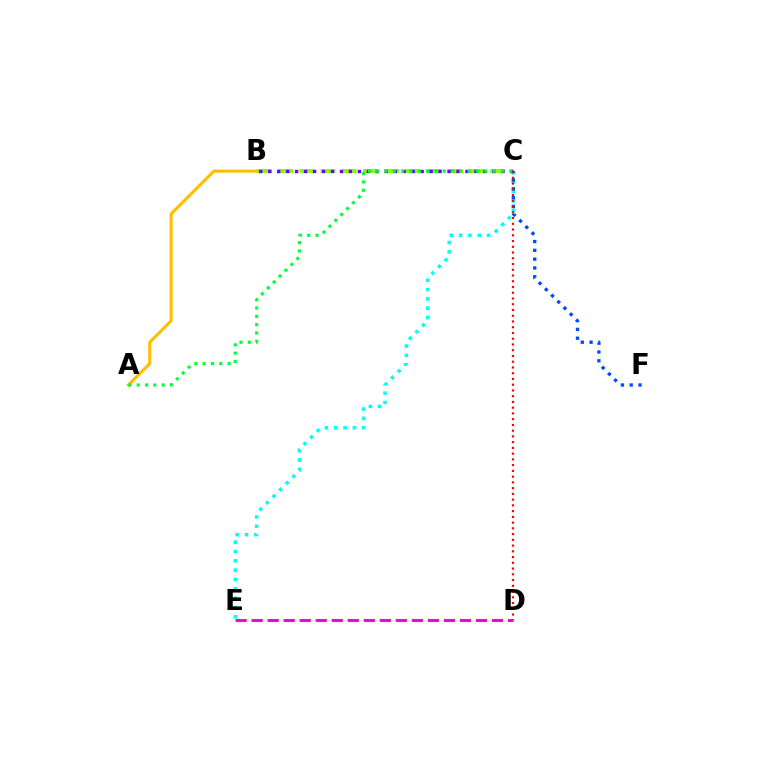{('D', 'E'): [{'color': '#ff00cf', 'line_style': 'dashed', 'thickness': 2.18}], ('B', 'C'): [{'color': '#84ff00', 'line_style': 'dashed', 'thickness': 2.88}, {'color': '#7200ff', 'line_style': 'dotted', 'thickness': 2.44}], ('C', 'E'): [{'color': '#00fff6', 'line_style': 'dotted', 'thickness': 2.53}], ('A', 'B'): [{'color': '#ffbd00', 'line_style': 'solid', 'thickness': 2.2}], ('C', 'F'): [{'color': '#004bff', 'line_style': 'dotted', 'thickness': 2.39}], ('A', 'C'): [{'color': '#00ff39', 'line_style': 'dotted', 'thickness': 2.26}], ('C', 'D'): [{'color': '#ff0000', 'line_style': 'dotted', 'thickness': 1.56}]}